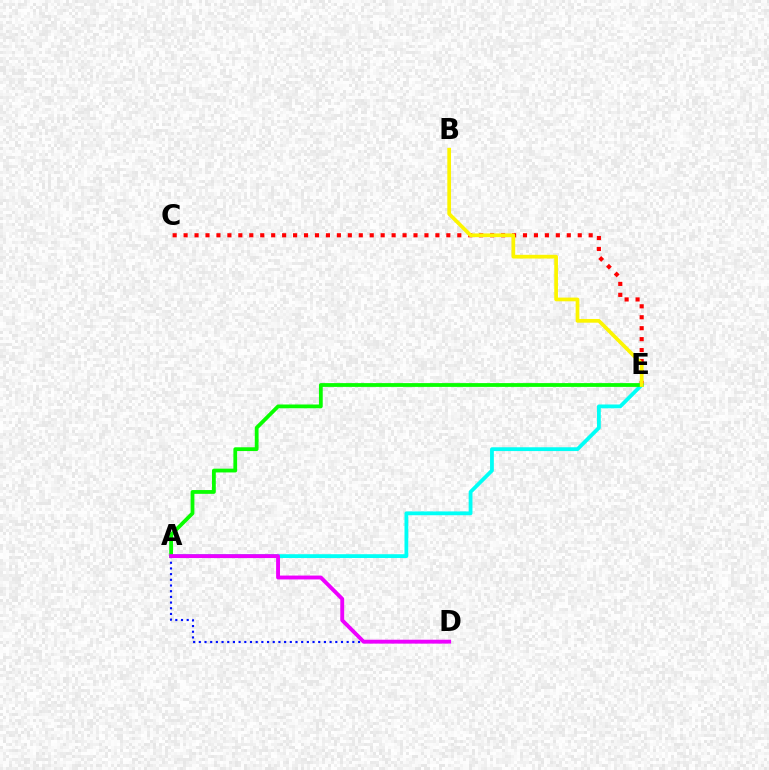{('C', 'E'): [{'color': '#ff0000', 'line_style': 'dotted', 'thickness': 2.97}], ('A', 'D'): [{'color': '#0010ff', 'line_style': 'dotted', 'thickness': 1.55}, {'color': '#ee00ff', 'line_style': 'solid', 'thickness': 2.8}], ('A', 'E'): [{'color': '#00fff6', 'line_style': 'solid', 'thickness': 2.74}, {'color': '#08ff00', 'line_style': 'solid', 'thickness': 2.72}], ('B', 'E'): [{'color': '#fcf500', 'line_style': 'solid', 'thickness': 2.67}]}